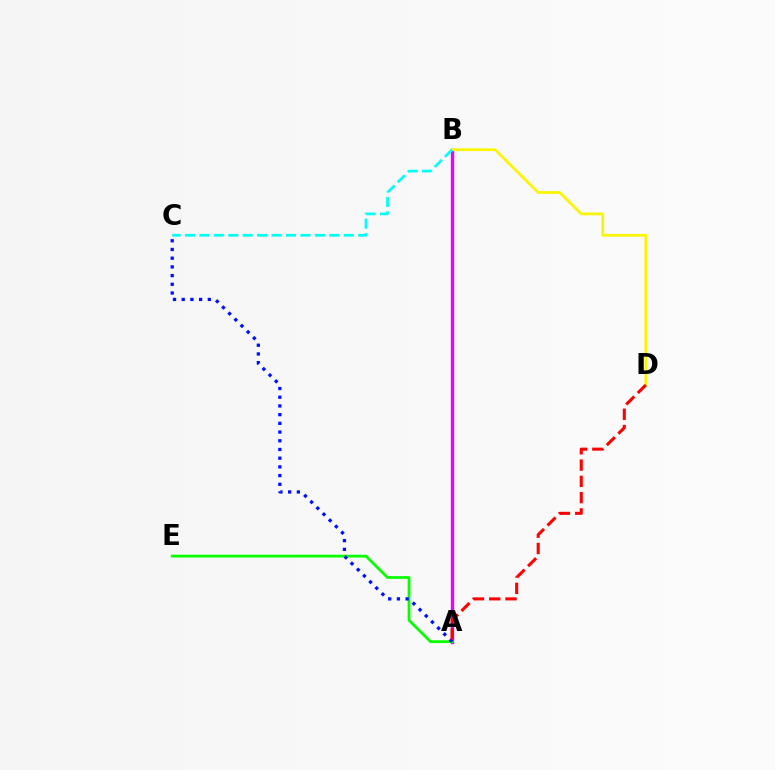{('A', 'B'): [{'color': '#ee00ff', 'line_style': 'solid', 'thickness': 2.4}], ('B', 'D'): [{'color': '#fcf500', 'line_style': 'solid', 'thickness': 1.99}], ('B', 'C'): [{'color': '#00fff6', 'line_style': 'dashed', 'thickness': 1.96}], ('A', 'E'): [{'color': '#08ff00', 'line_style': 'solid', 'thickness': 2.0}], ('A', 'C'): [{'color': '#0010ff', 'line_style': 'dotted', 'thickness': 2.37}], ('A', 'D'): [{'color': '#ff0000', 'line_style': 'dashed', 'thickness': 2.21}]}